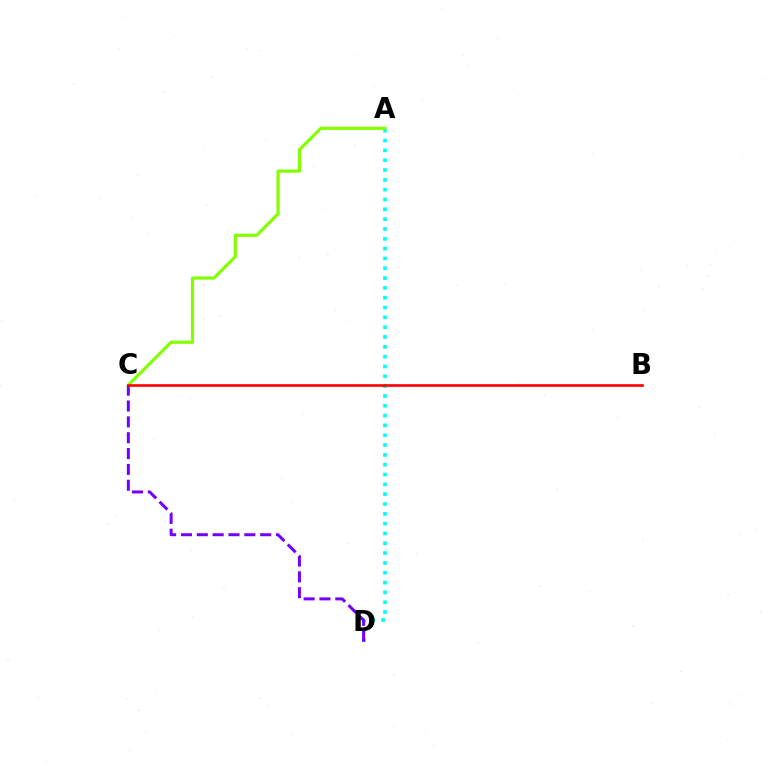{('A', 'D'): [{'color': '#00fff6', 'line_style': 'dotted', 'thickness': 2.67}], ('A', 'C'): [{'color': '#84ff00', 'line_style': 'solid', 'thickness': 2.28}], ('C', 'D'): [{'color': '#7200ff', 'line_style': 'dashed', 'thickness': 2.15}], ('B', 'C'): [{'color': '#ff0000', 'line_style': 'solid', 'thickness': 1.9}]}